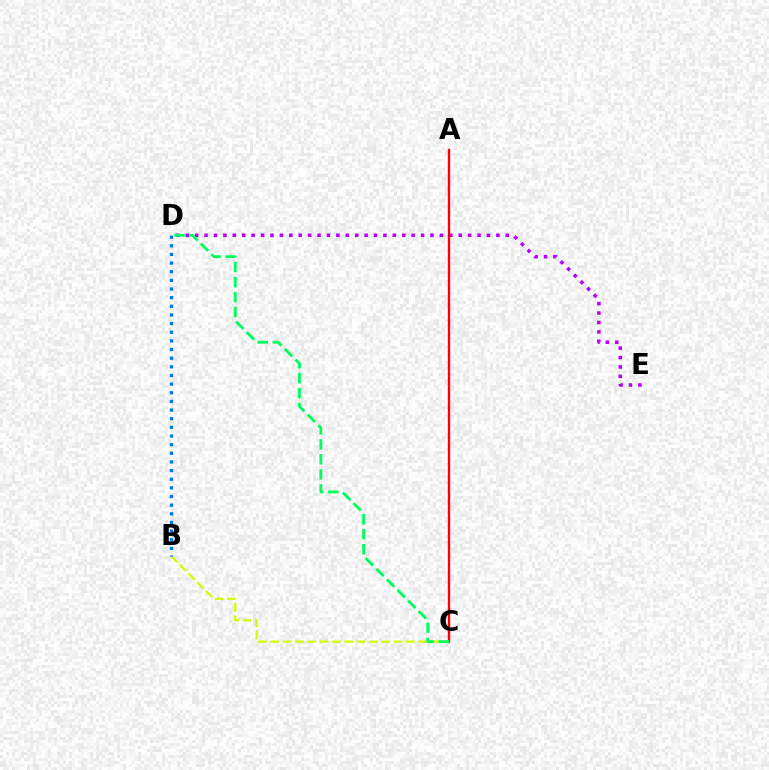{('D', 'E'): [{'color': '#b900ff', 'line_style': 'dotted', 'thickness': 2.56}], ('A', 'C'): [{'color': '#ff0000', 'line_style': 'solid', 'thickness': 1.7}], ('B', 'C'): [{'color': '#d1ff00', 'line_style': 'dashed', 'thickness': 1.67}], ('C', 'D'): [{'color': '#00ff5c', 'line_style': 'dashed', 'thickness': 2.04}], ('B', 'D'): [{'color': '#0074ff', 'line_style': 'dotted', 'thickness': 2.35}]}